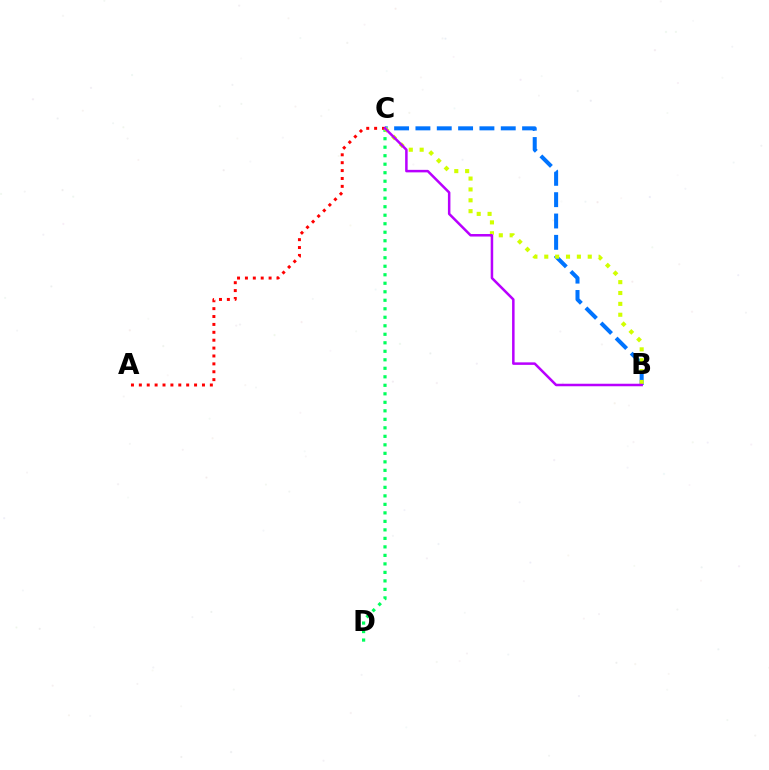{('C', 'D'): [{'color': '#00ff5c', 'line_style': 'dotted', 'thickness': 2.31}], ('B', 'C'): [{'color': '#0074ff', 'line_style': 'dashed', 'thickness': 2.9}, {'color': '#d1ff00', 'line_style': 'dotted', 'thickness': 2.95}, {'color': '#b900ff', 'line_style': 'solid', 'thickness': 1.81}], ('A', 'C'): [{'color': '#ff0000', 'line_style': 'dotted', 'thickness': 2.14}]}